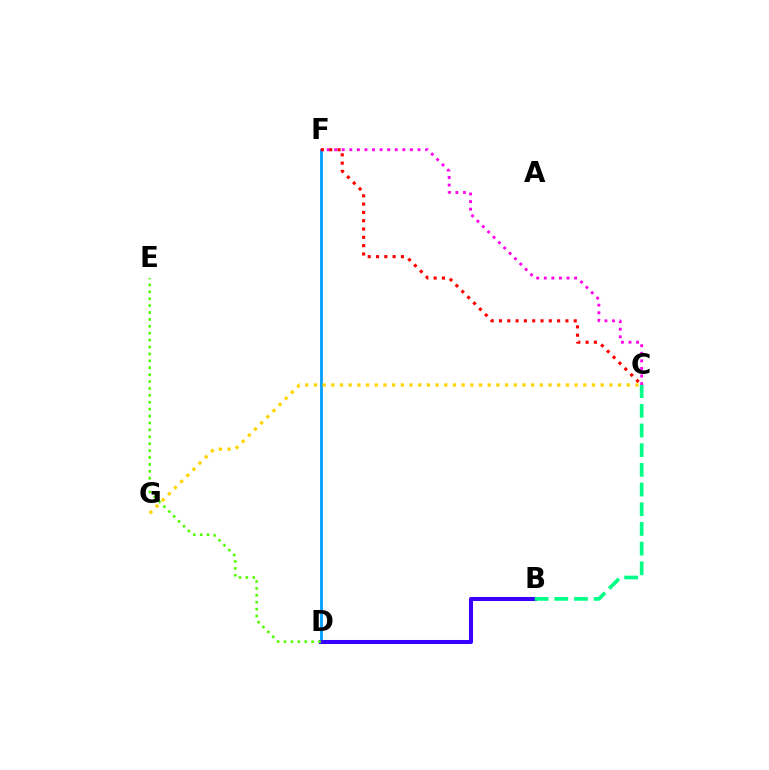{('D', 'F'): [{'color': '#009eff', 'line_style': 'solid', 'thickness': 2.02}], ('C', 'G'): [{'color': '#ffd500', 'line_style': 'dotted', 'thickness': 2.36}], ('B', 'D'): [{'color': '#3700ff', 'line_style': 'solid', 'thickness': 2.9}], ('C', 'F'): [{'color': '#ff00ed', 'line_style': 'dotted', 'thickness': 2.06}, {'color': '#ff0000', 'line_style': 'dotted', 'thickness': 2.26}], ('D', 'E'): [{'color': '#4fff00', 'line_style': 'dotted', 'thickness': 1.88}], ('B', 'C'): [{'color': '#00ff86', 'line_style': 'dashed', 'thickness': 2.67}]}